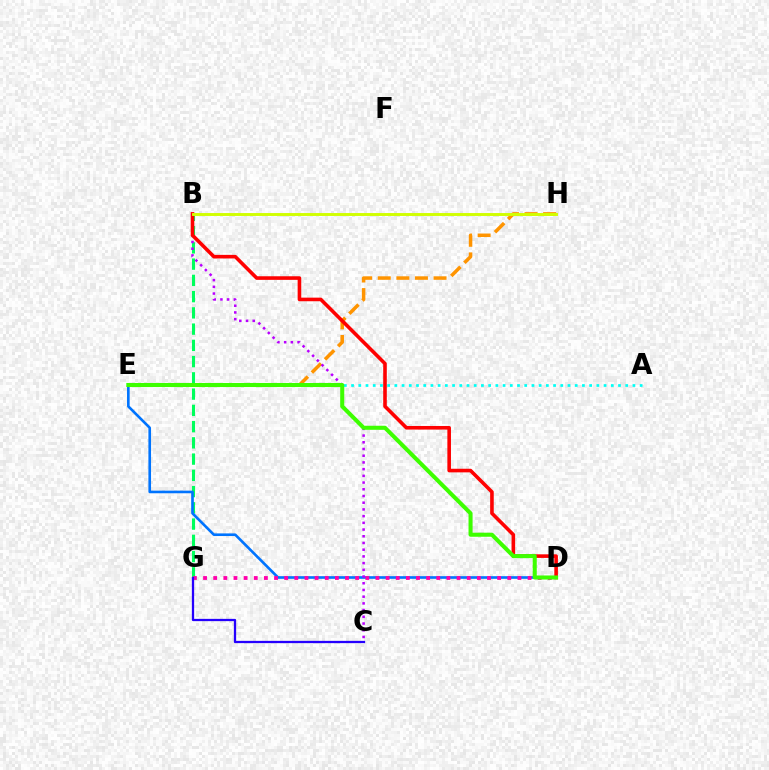{('E', 'H'): [{'color': '#ff9400', 'line_style': 'dashed', 'thickness': 2.53}], ('B', 'G'): [{'color': '#00ff5c', 'line_style': 'dashed', 'thickness': 2.21}], ('D', 'E'): [{'color': '#0074ff', 'line_style': 'solid', 'thickness': 1.9}, {'color': '#3dff00', 'line_style': 'solid', 'thickness': 2.92}], ('A', 'E'): [{'color': '#00fff6', 'line_style': 'dotted', 'thickness': 1.96}], ('B', 'C'): [{'color': '#b900ff', 'line_style': 'dotted', 'thickness': 1.82}], ('B', 'D'): [{'color': '#ff0000', 'line_style': 'solid', 'thickness': 2.59}], ('D', 'G'): [{'color': '#ff00ac', 'line_style': 'dotted', 'thickness': 2.76}], ('B', 'H'): [{'color': '#d1ff00', 'line_style': 'solid', 'thickness': 2.1}], ('C', 'G'): [{'color': '#2500ff', 'line_style': 'solid', 'thickness': 1.64}]}